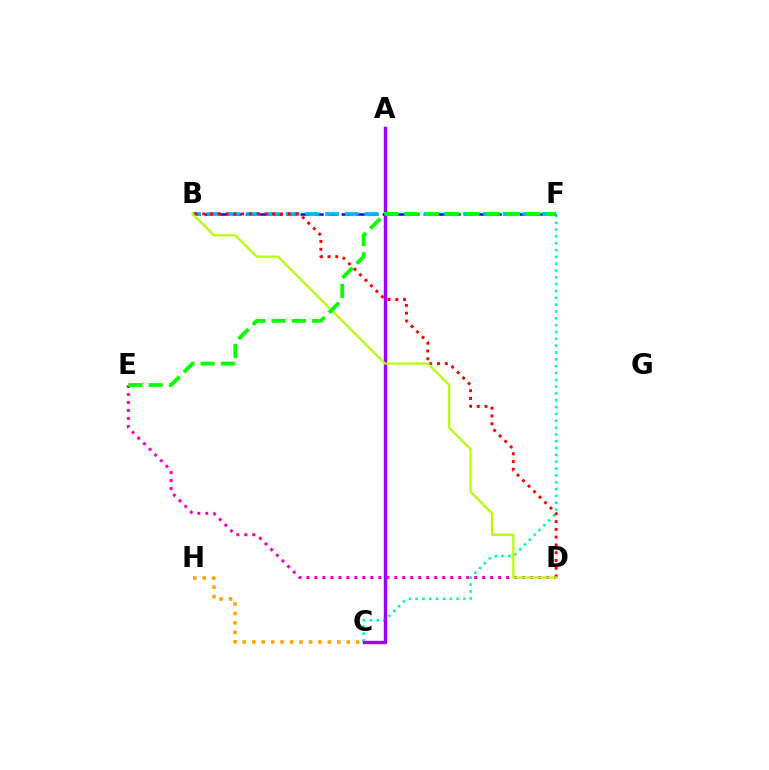{('C', 'F'): [{'color': '#00ff9d', 'line_style': 'dotted', 'thickness': 1.86}], ('D', 'E'): [{'color': '#ff00bd', 'line_style': 'dotted', 'thickness': 2.17}], ('A', 'C'): [{'color': '#9b00ff', 'line_style': 'solid', 'thickness': 2.46}], ('B', 'F'): [{'color': '#0010ff', 'line_style': 'dashed', 'thickness': 1.86}, {'color': '#00b5ff', 'line_style': 'dashed', 'thickness': 2.68}], ('B', 'D'): [{'color': '#ff0000', 'line_style': 'dotted', 'thickness': 2.11}, {'color': '#b3ff00', 'line_style': 'solid', 'thickness': 1.59}], ('E', 'F'): [{'color': '#08ff00', 'line_style': 'dashed', 'thickness': 2.75}], ('C', 'H'): [{'color': '#ffa500', 'line_style': 'dotted', 'thickness': 2.57}]}